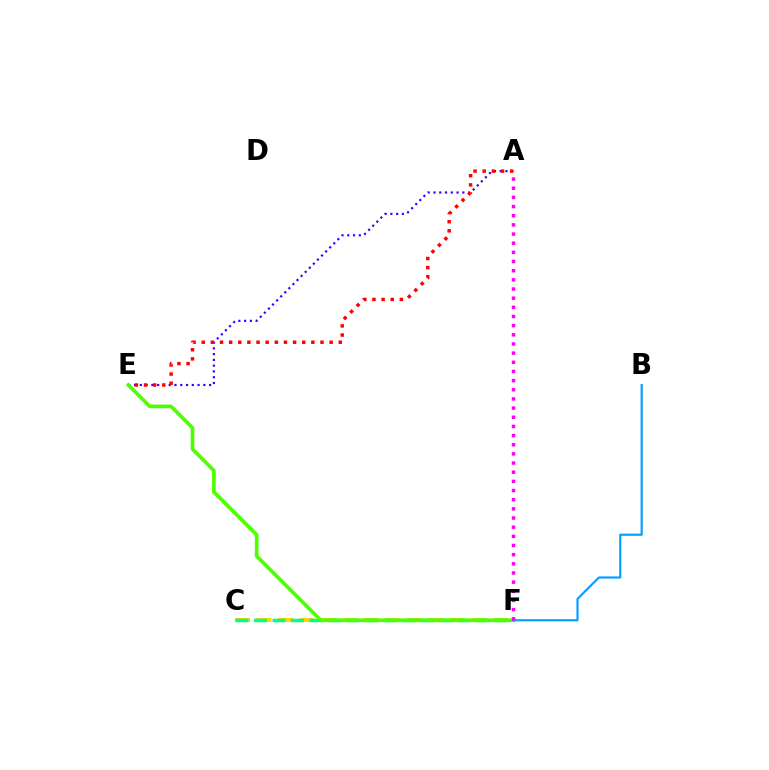{('C', 'F'): [{'color': '#ffd500', 'line_style': 'dashed', 'thickness': 2.92}, {'color': '#00ff86', 'line_style': 'dashed', 'thickness': 2.51}], ('A', 'E'): [{'color': '#3700ff', 'line_style': 'dotted', 'thickness': 1.57}, {'color': '#ff0000', 'line_style': 'dotted', 'thickness': 2.48}], ('E', 'F'): [{'color': '#4fff00', 'line_style': 'solid', 'thickness': 2.65}], ('B', 'F'): [{'color': '#009eff', 'line_style': 'solid', 'thickness': 1.54}], ('A', 'F'): [{'color': '#ff00ed', 'line_style': 'dotted', 'thickness': 2.49}]}